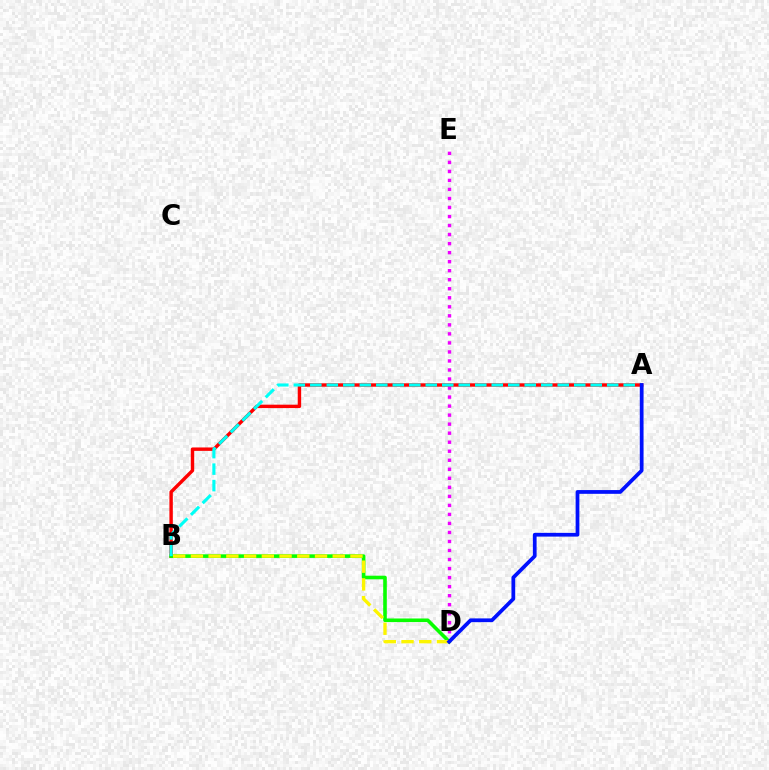{('D', 'E'): [{'color': '#ee00ff', 'line_style': 'dotted', 'thickness': 2.45}], ('A', 'B'): [{'color': '#ff0000', 'line_style': 'solid', 'thickness': 2.46}, {'color': '#00fff6', 'line_style': 'dashed', 'thickness': 2.24}], ('B', 'D'): [{'color': '#08ff00', 'line_style': 'solid', 'thickness': 2.59}, {'color': '#fcf500', 'line_style': 'dashed', 'thickness': 2.41}], ('A', 'D'): [{'color': '#0010ff', 'line_style': 'solid', 'thickness': 2.7}]}